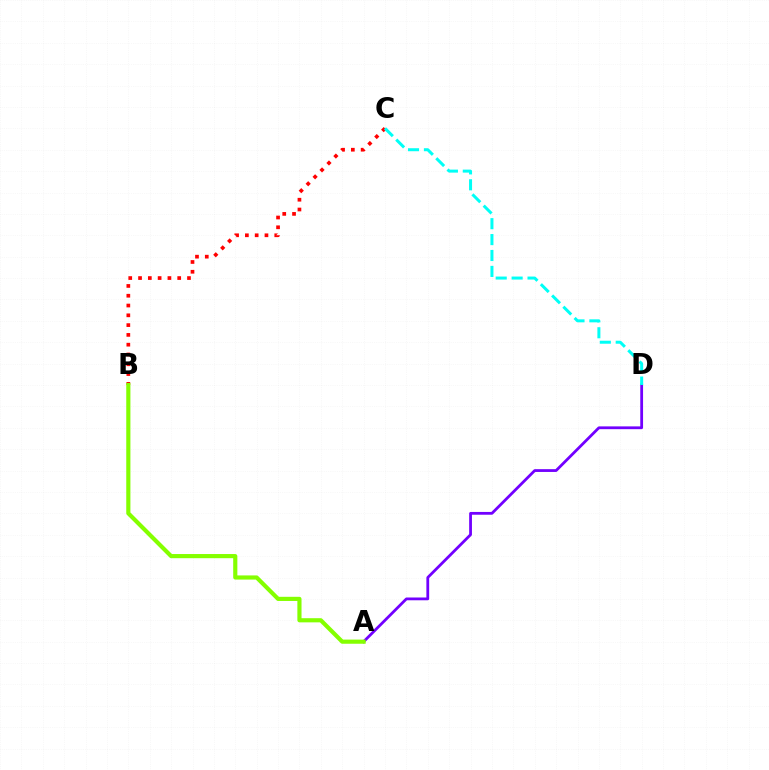{('A', 'D'): [{'color': '#7200ff', 'line_style': 'solid', 'thickness': 2.01}], ('B', 'C'): [{'color': '#ff0000', 'line_style': 'dotted', 'thickness': 2.66}], ('C', 'D'): [{'color': '#00fff6', 'line_style': 'dashed', 'thickness': 2.16}], ('A', 'B'): [{'color': '#84ff00', 'line_style': 'solid', 'thickness': 2.99}]}